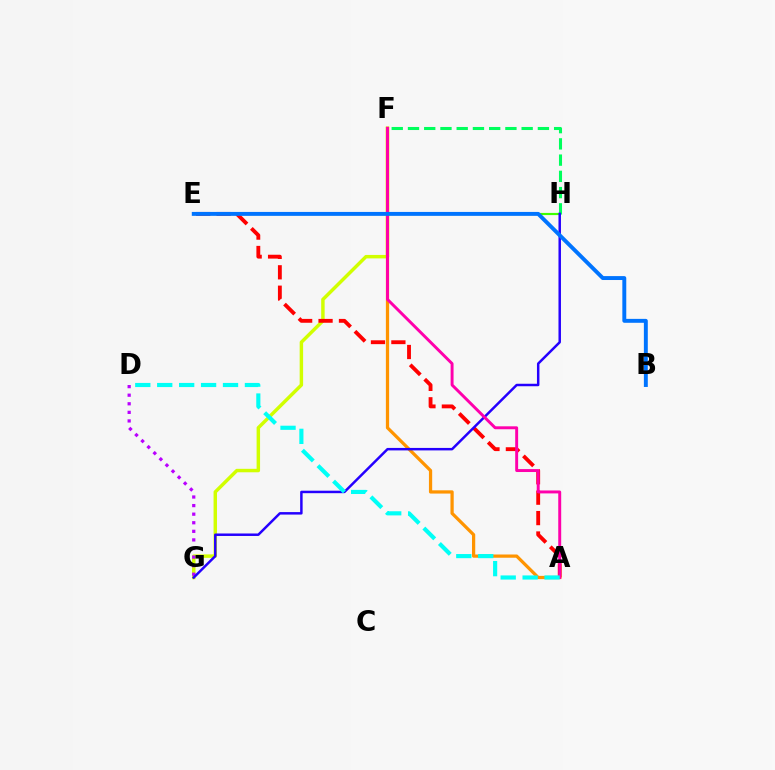{('F', 'G'): [{'color': '#d1ff00', 'line_style': 'solid', 'thickness': 2.49}], ('E', 'H'): [{'color': '#3dff00', 'line_style': 'solid', 'thickness': 1.56}], ('D', 'G'): [{'color': '#b900ff', 'line_style': 'dotted', 'thickness': 2.33}], ('A', 'E'): [{'color': '#ff0000', 'line_style': 'dashed', 'thickness': 2.77}], ('F', 'H'): [{'color': '#00ff5c', 'line_style': 'dashed', 'thickness': 2.21}], ('A', 'F'): [{'color': '#ff9400', 'line_style': 'solid', 'thickness': 2.33}, {'color': '#ff00ac', 'line_style': 'solid', 'thickness': 2.11}], ('G', 'H'): [{'color': '#2500ff', 'line_style': 'solid', 'thickness': 1.79}], ('B', 'E'): [{'color': '#0074ff', 'line_style': 'solid', 'thickness': 2.82}], ('A', 'D'): [{'color': '#00fff6', 'line_style': 'dashed', 'thickness': 2.98}]}